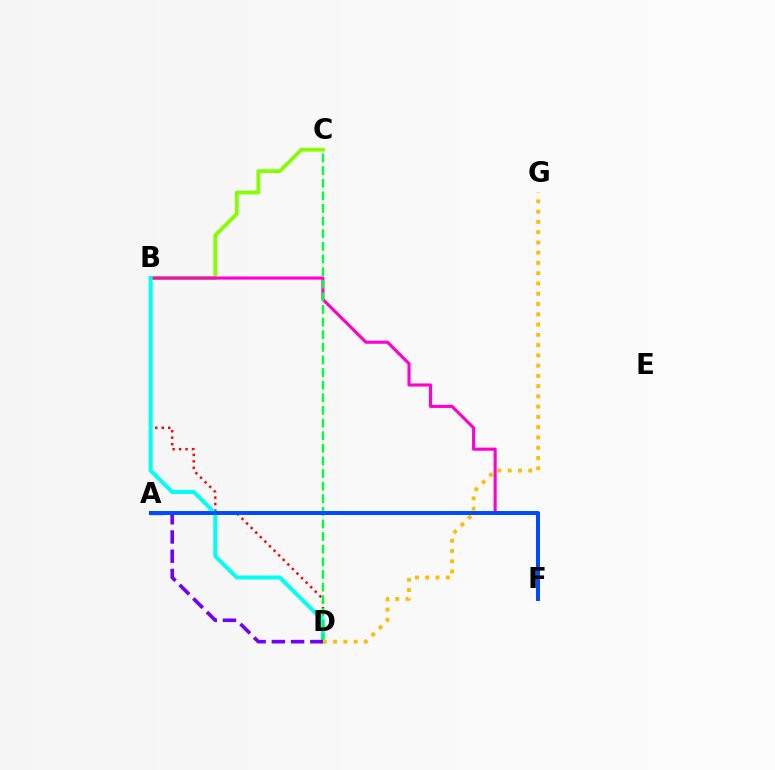{('B', 'D'): [{'color': '#ff0000', 'line_style': 'dotted', 'thickness': 1.75}, {'color': '#00fff6', 'line_style': 'solid', 'thickness': 2.87}], ('B', 'C'): [{'color': '#84ff00', 'line_style': 'solid', 'thickness': 2.72}], ('B', 'F'): [{'color': '#ff00cf', 'line_style': 'solid', 'thickness': 2.24}], ('C', 'D'): [{'color': '#00ff39', 'line_style': 'dashed', 'thickness': 1.71}], ('D', 'G'): [{'color': '#ffbd00', 'line_style': 'dotted', 'thickness': 2.79}], ('A', 'D'): [{'color': '#7200ff', 'line_style': 'dashed', 'thickness': 2.61}], ('A', 'F'): [{'color': '#004bff', 'line_style': 'solid', 'thickness': 2.85}]}